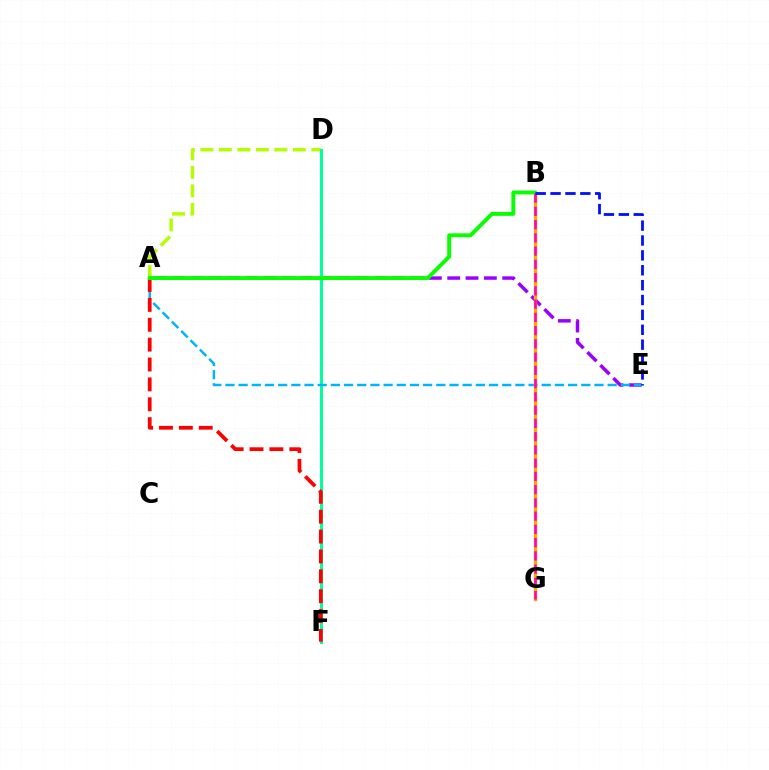{('A', 'D'): [{'color': '#b3ff00', 'line_style': 'dashed', 'thickness': 2.51}], ('A', 'E'): [{'color': '#9b00ff', 'line_style': 'dashed', 'thickness': 2.49}, {'color': '#00b5ff', 'line_style': 'dashed', 'thickness': 1.79}], ('D', 'F'): [{'color': '#00ff9d', 'line_style': 'solid', 'thickness': 2.16}], ('A', 'F'): [{'color': '#ff0000', 'line_style': 'dashed', 'thickness': 2.7}], ('B', 'G'): [{'color': '#ffa500', 'line_style': 'solid', 'thickness': 2.42}, {'color': '#ff00bd', 'line_style': 'dashed', 'thickness': 1.8}], ('A', 'B'): [{'color': '#08ff00', 'line_style': 'solid', 'thickness': 2.82}], ('B', 'E'): [{'color': '#0010ff', 'line_style': 'dashed', 'thickness': 2.02}]}